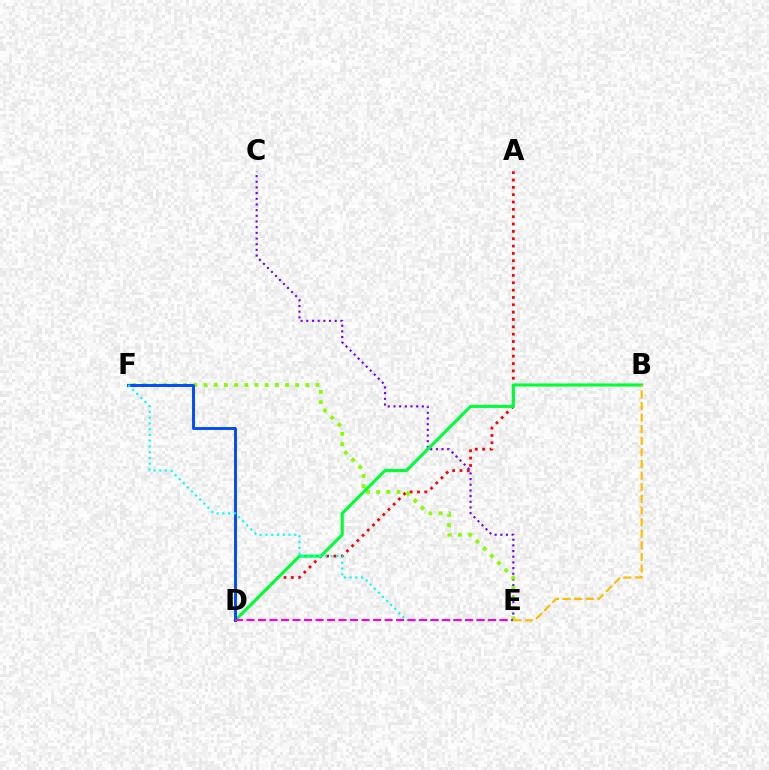{('A', 'D'): [{'color': '#ff0000', 'line_style': 'dotted', 'thickness': 1.99}], ('C', 'E'): [{'color': '#7200ff', 'line_style': 'dotted', 'thickness': 1.54}], ('E', 'F'): [{'color': '#84ff00', 'line_style': 'dotted', 'thickness': 2.77}, {'color': '#00fff6', 'line_style': 'dotted', 'thickness': 1.57}], ('B', 'D'): [{'color': '#00ff39', 'line_style': 'solid', 'thickness': 2.24}], ('D', 'F'): [{'color': '#004bff', 'line_style': 'solid', 'thickness': 2.1}], ('B', 'E'): [{'color': '#ffbd00', 'line_style': 'dashed', 'thickness': 1.58}], ('D', 'E'): [{'color': '#ff00cf', 'line_style': 'dashed', 'thickness': 1.56}]}